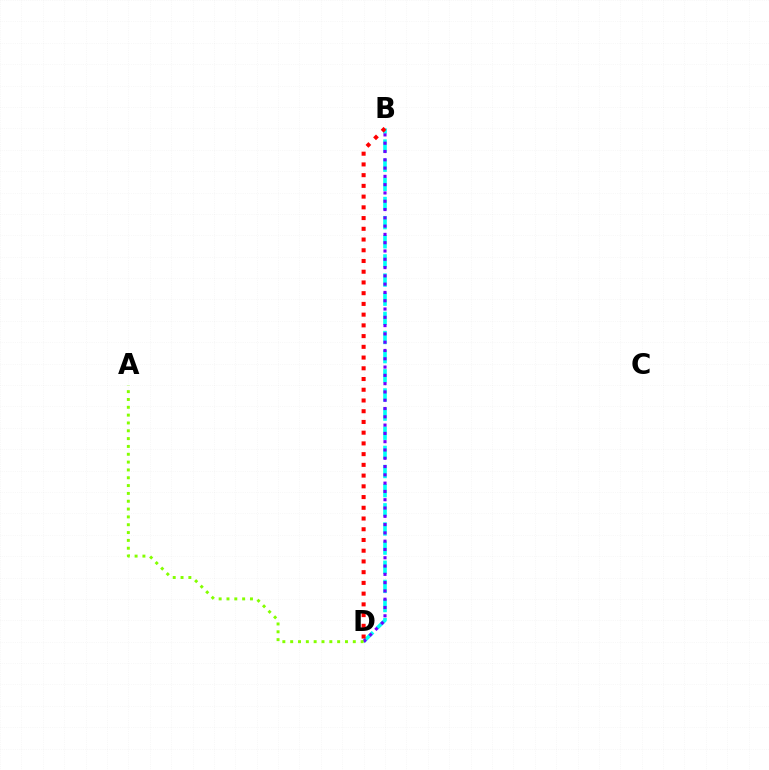{('B', 'D'): [{'color': '#00fff6', 'line_style': 'dashed', 'thickness': 2.6}, {'color': '#7200ff', 'line_style': 'dotted', 'thickness': 2.25}, {'color': '#ff0000', 'line_style': 'dotted', 'thickness': 2.92}], ('A', 'D'): [{'color': '#84ff00', 'line_style': 'dotted', 'thickness': 2.13}]}